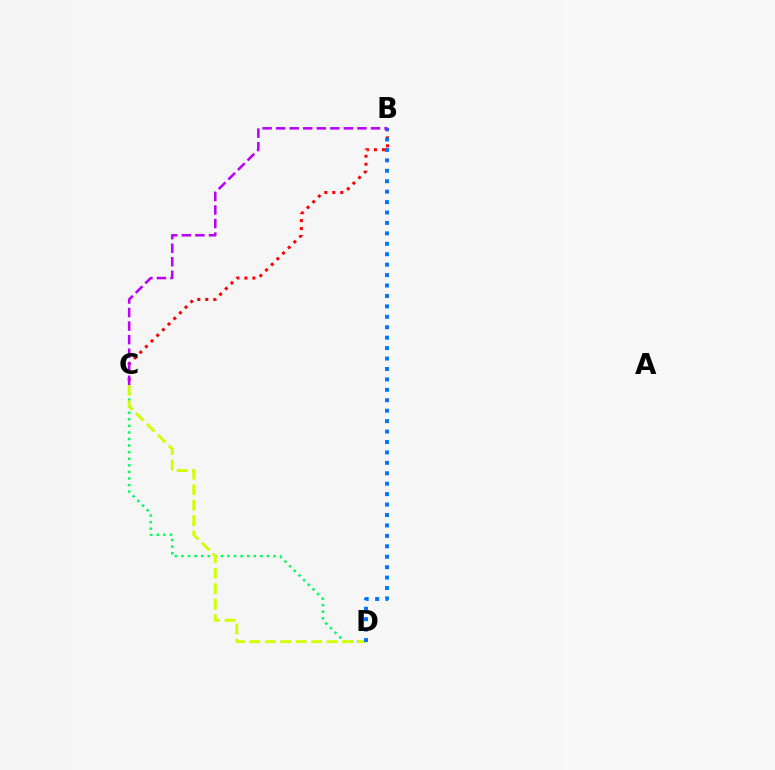{('B', 'C'): [{'color': '#ff0000', 'line_style': 'dotted', 'thickness': 2.17}, {'color': '#b900ff', 'line_style': 'dashed', 'thickness': 1.84}], ('C', 'D'): [{'color': '#00ff5c', 'line_style': 'dotted', 'thickness': 1.79}, {'color': '#d1ff00', 'line_style': 'dashed', 'thickness': 2.09}], ('B', 'D'): [{'color': '#0074ff', 'line_style': 'dotted', 'thickness': 2.83}]}